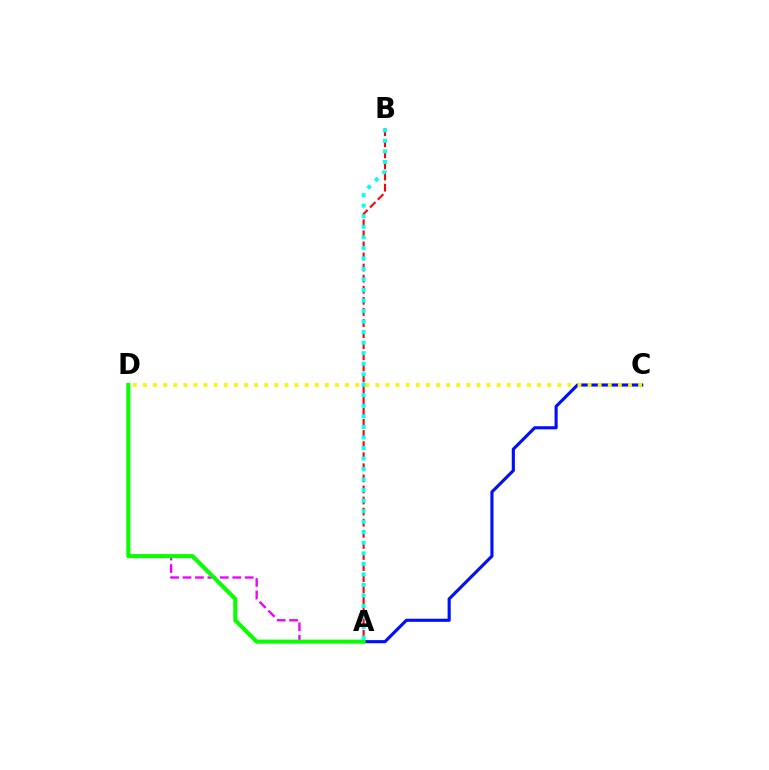{('A', 'B'): [{'color': '#ff0000', 'line_style': 'dashed', 'thickness': 1.51}, {'color': '#00fff6', 'line_style': 'dotted', 'thickness': 2.86}], ('A', 'C'): [{'color': '#0010ff', 'line_style': 'solid', 'thickness': 2.25}], ('C', 'D'): [{'color': '#fcf500', 'line_style': 'dotted', 'thickness': 2.75}], ('A', 'D'): [{'color': '#ee00ff', 'line_style': 'dashed', 'thickness': 1.69}, {'color': '#08ff00', 'line_style': 'solid', 'thickness': 2.93}]}